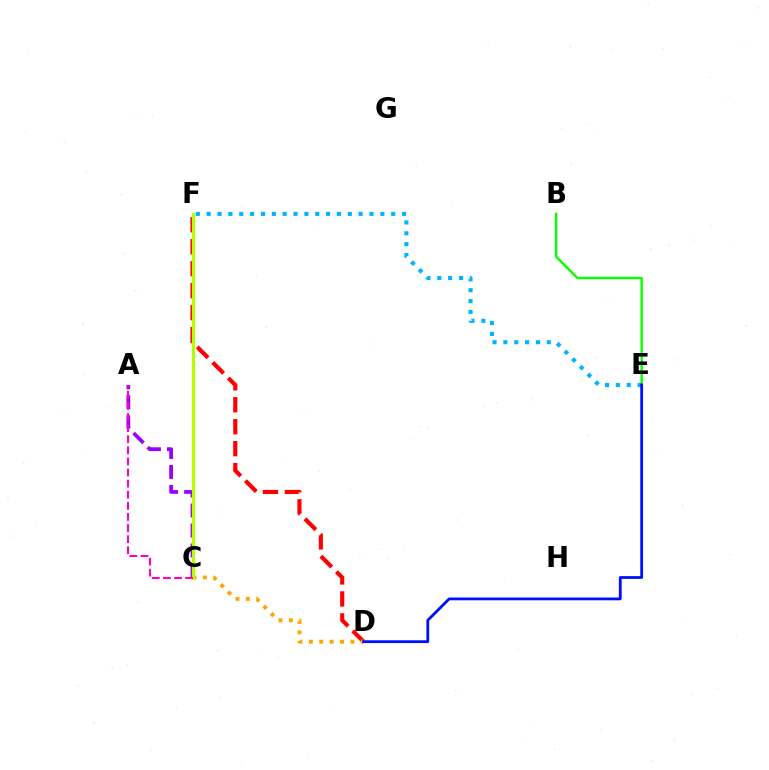{('C', 'F'): [{'color': '#00ff9d', 'line_style': 'solid', 'thickness': 2.0}, {'color': '#b3ff00', 'line_style': 'solid', 'thickness': 2.28}], ('D', 'F'): [{'color': '#ff0000', 'line_style': 'dashed', 'thickness': 2.98}], ('C', 'D'): [{'color': '#ffa500', 'line_style': 'dotted', 'thickness': 2.82}], ('A', 'C'): [{'color': '#9b00ff', 'line_style': 'dashed', 'thickness': 2.72}, {'color': '#ff00bd', 'line_style': 'dashed', 'thickness': 1.51}], ('E', 'F'): [{'color': '#00b5ff', 'line_style': 'dotted', 'thickness': 2.95}], ('B', 'E'): [{'color': '#08ff00', 'line_style': 'solid', 'thickness': 1.72}], ('D', 'E'): [{'color': '#0010ff', 'line_style': 'solid', 'thickness': 2.01}]}